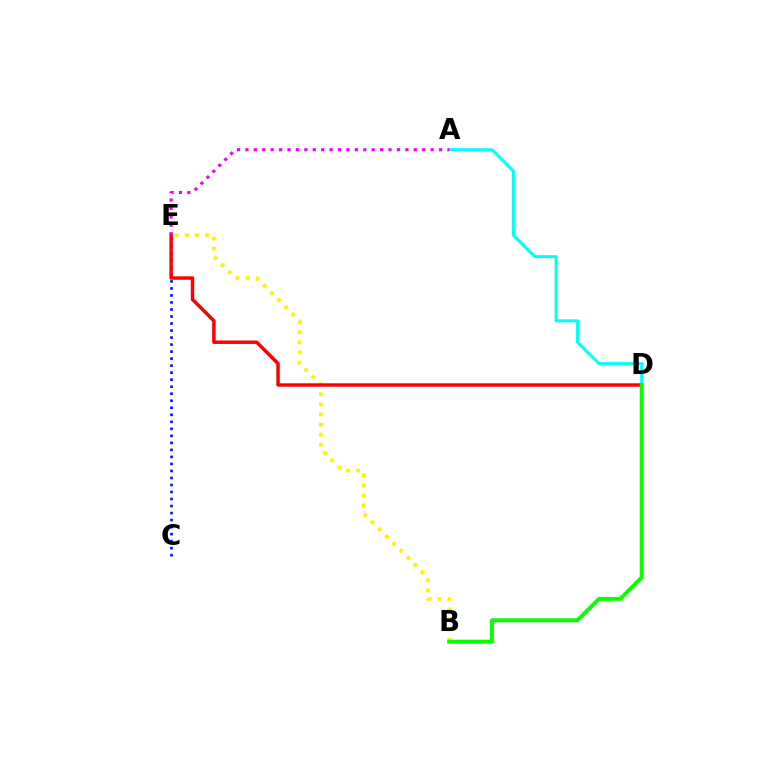{('C', 'E'): [{'color': '#0010ff', 'line_style': 'dotted', 'thickness': 1.91}], ('B', 'E'): [{'color': '#fcf500', 'line_style': 'dotted', 'thickness': 2.75}], ('D', 'E'): [{'color': '#ff0000', 'line_style': 'solid', 'thickness': 2.49}], ('A', 'D'): [{'color': '#00fff6', 'line_style': 'solid', 'thickness': 2.16}], ('B', 'D'): [{'color': '#08ff00', 'line_style': 'solid', 'thickness': 2.83}], ('A', 'E'): [{'color': '#ee00ff', 'line_style': 'dotted', 'thickness': 2.29}]}